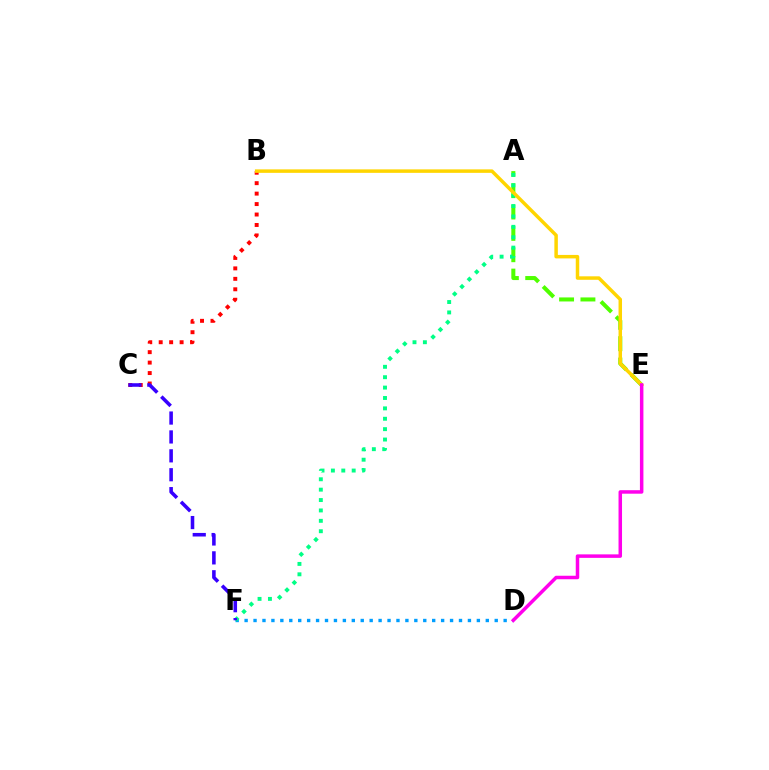{('D', 'F'): [{'color': '#009eff', 'line_style': 'dotted', 'thickness': 2.43}], ('B', 'C'): [{'color': '#ff0000', 'line_style': 'dotted', 'thickness': 2.84}], ('A', 'E'): [{'color': '#4fff00', 'line_style': 'dashed', 'thickness': 2.9}], ('A', 'F'): [{'color': '#00ff86', 'line_style': 'dotted', 'thickness': 2.82}], ('B', 'E'): [{'color': '#ffd500', 'line_style': 'solid', 'thickness': 2.51}], ('C', 'F'): [{'color': '#3700ff', 'line_style': 'dashed', 'thickness': 2.57}], ('D', 'E'): [{'color': '#ff00ed', 'line_style': 'solid', 'thickness': 2.52}]}